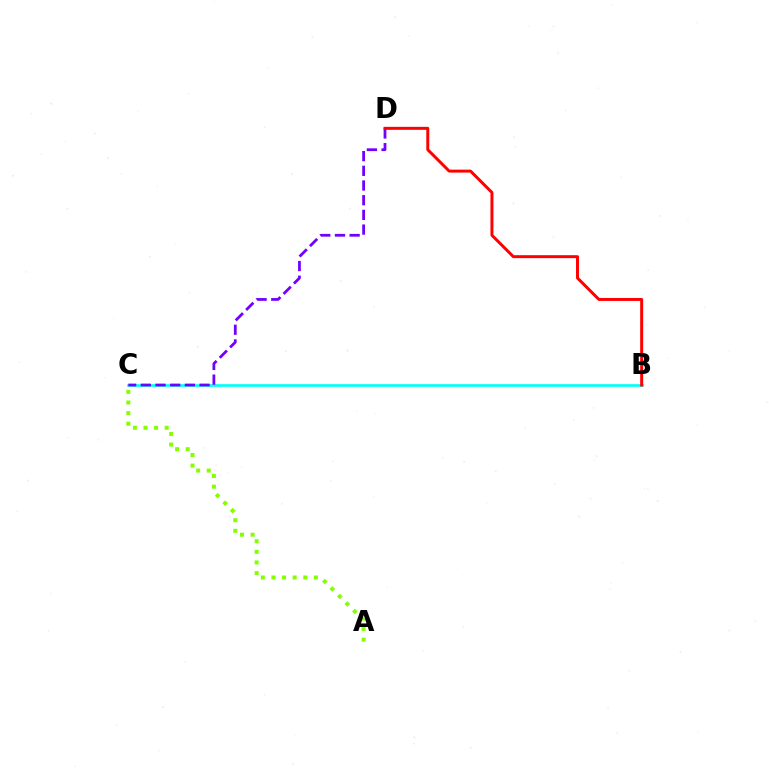{('B', 'C'): [{'color': '#00fff6', 'line_style': 'solid', 'thickness': 1.92}], ('C', 'D'): [{'color': '#7200ff', 'line_style': 'dashed', 'thickness': 2.0}], ('A', 'C'): [{'color': '#84ff00', 'line_style': 'dotted', 'thickness': 2.88}], ('B', 'D'): [{'color': '#ff0000', 'line_style': 'solid', 'thickness': 2.14}]}